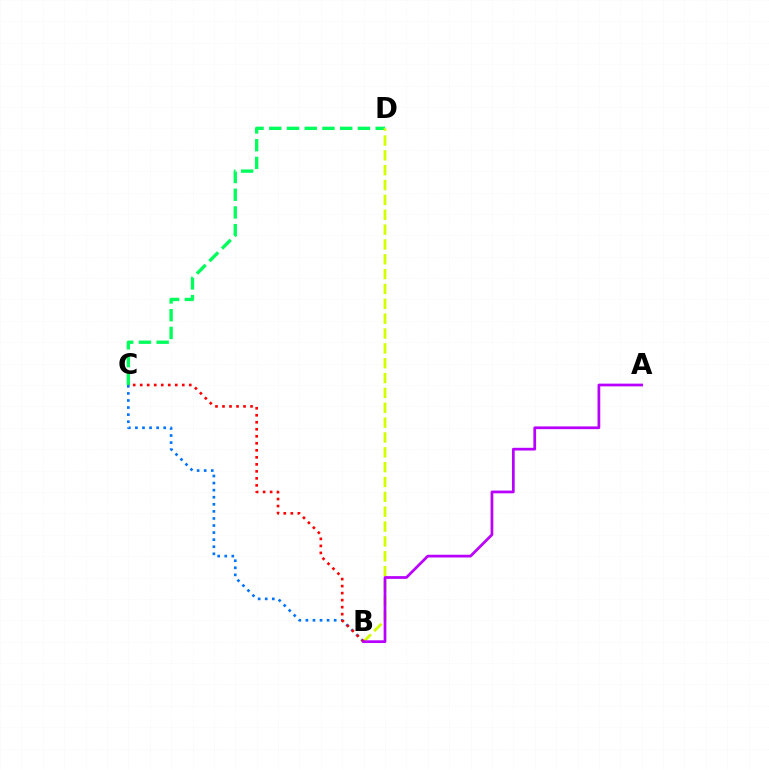{('C', 'D'): [{'color': '#00ff5c', 'line_style': 'dashed', 'thickness': 2.41}], ('B', 'C'): [{'color': '#0074ff', 'line_style': 'dotted', 'thickness': 1.92}, {'color': '#ff0000', 'line_style': 'dotted', 'thickness': 1.9}], ('B', 'D'): [{'color': '#d1ff00', 'line_style': 'dashed', 'thickness': 2.02}], ('A', 'B'): [{'color': '#b900ff', 'line_style': 'solid', 'thickness': 1.97}]}